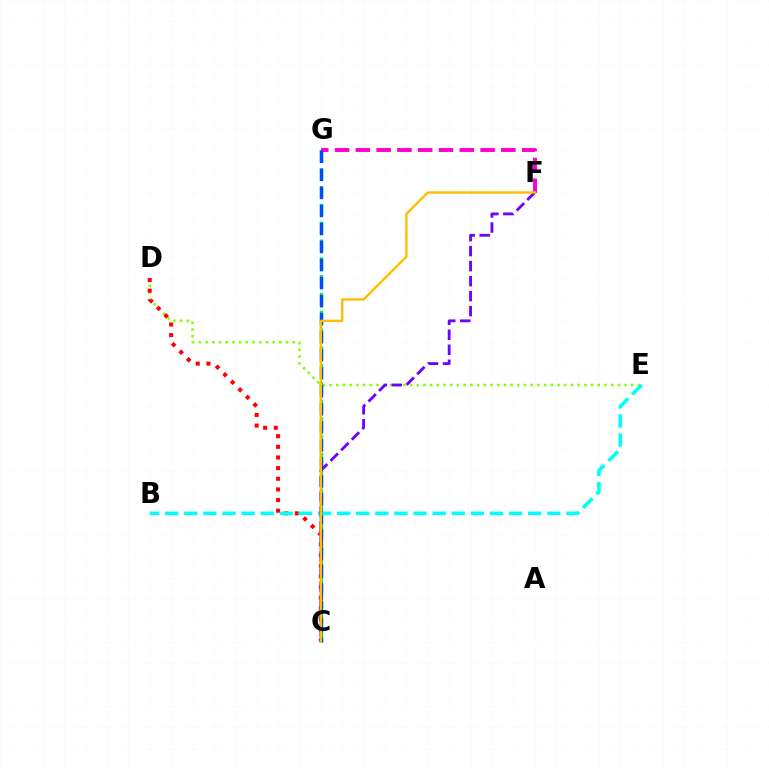{('D', 'E'): [{'color': '#84ff00', 'line_style': 'dotted', 'thickness': 1.82}], ('C', 'G'): [{'color': '#00ff39', 'line_style': 'dashed', 'thickness': 2.42}, {'color': '#004bff', 'line_style': 'dashed', 'thickness': 2.45}], ('F', 'G'): [{'color': '#ff00cf', 'line_style': 'dashed', 'thickness': 2.82}], ('C', 'D'): [{'color': '#ff0000', 'line_style': 'dotted', 'thickness': 2.89}], ('B', 'E'): [{'color': '#00fff6', 'line_style': 'dashed', 'thickness': 2.6}], ('C', 'F'): [{'color': '#7200ff', 'line_style': 'dashed', 'thickness': 2.04}, {'color': '#ffbd00', 'line_style': 'solid', 'thickness': 1.71}]}